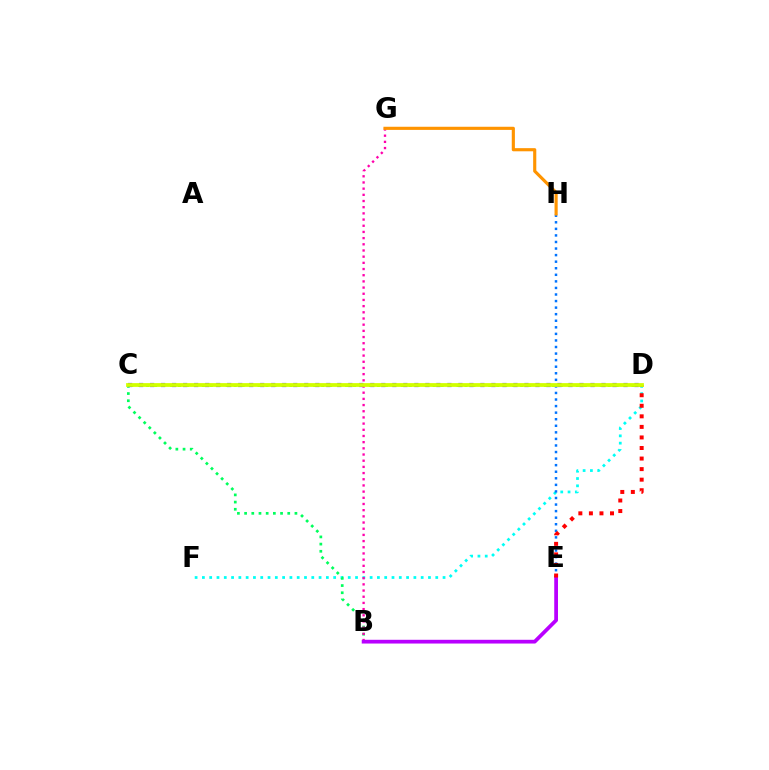{('D', 'F'): [{'color': '#00fff6', 'line_style': 'dotted', 'thickness': 1.98}], ('B', 'C'): [{'color': '#00ff5c', 'line_style': 'dotted', 'thickness': 1.95}], ('B', 'G'): [{'color': '#ff00ac', 'line_style': 'dotted', 'thickness': 1.68}], ('C', 'D'): [{'color': '#3dff00', 'line_style': 'dotted', 'thickness': 2.16}, {'color': '#2500ff', 'line_style': 'dotted', 'thickness': 2.99}, {'color': '#d1ff00', 'line_style': 'solid', 'thickness': 2.72}], ('E', 'H'): [{'color': '#0074ff', 'line_style': 'dotted', 'thickness': 1.78}], ('G', 'H'): [{'color': '#ff9400', 'line_style': 'solid', 'thickness': 2.26}], ('B', 'E'): [{'color': '#b900ff', 'line_style': 'solid', 'thickness': 2.7}], ('D', 'E'): [{'color': '#ff0000', 'line_style': 'dotted', 'thickness': 2.87}]}